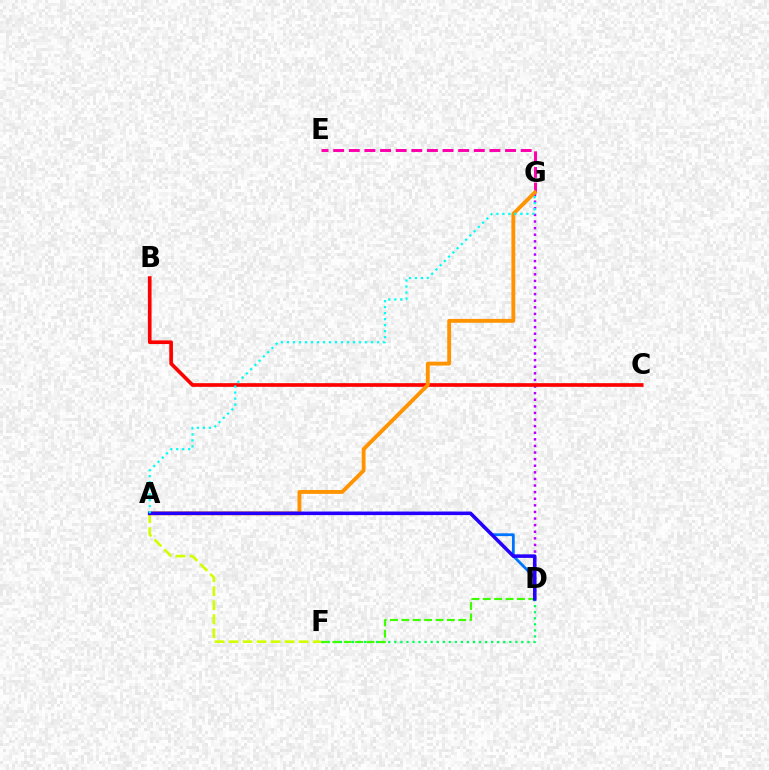{('D', 'F'): [{'color': '#00ff5c', 'line_style': 'dotted', 'thickness': 1.64}, {'color': '#3dff00', 'line_style': 'dashed', 'thickness': 1.55}], ('D', 'G'): [{'color': '#b900ff', 'line_style': 'dotted', 'thickness': 1.79}], ('B', 'C'): [{'color': '#ff0000', 'line_style': 'solid', 'thickness': 2.64}], ('A', 'F'): [{'color': '#d1ff00', 'line_style': 'dashed', 'thickness': 1.9}], ('E', 'G'): [{'color': '#ff00ac', 'line_style': 'dashed', 'thickness': 2.12}], ('A', 'D'): [{'color': '#0074ff', 'line_style': 'solid', 'thickness': 2.02}, {'color': '#2500ff', 'line_style': 'solid', 'thickness': 2.55}], ('A', 'G'): [{'color': '#ff9400', 'line_style': 'solid', 'thickness': 2.77}, {'color': '#00fff6', 'line_style': 'dotted', 'thickness': 1.63}]}